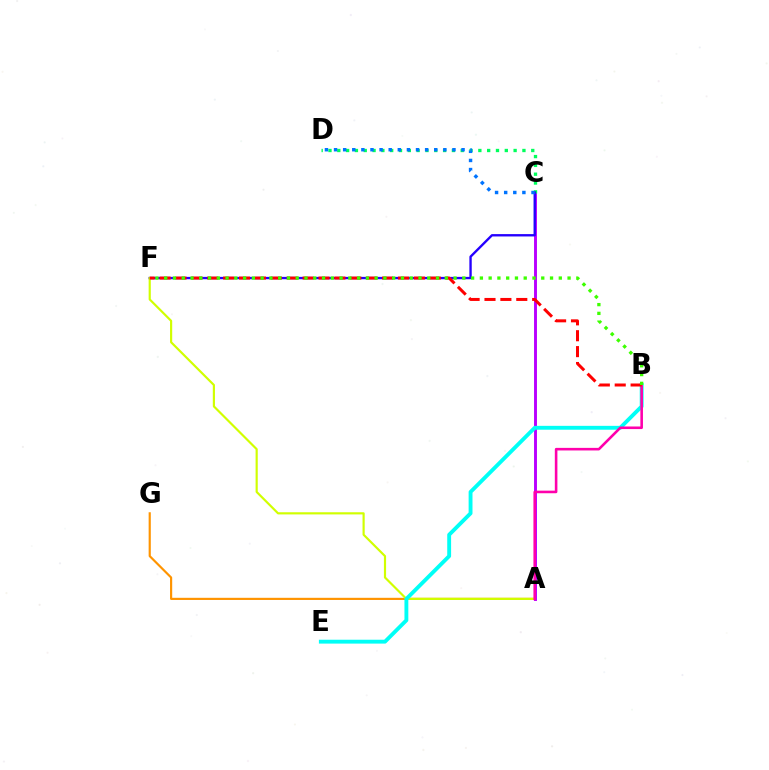{('A', 'C'): [{'color': '#b900ff', 'line_style': 'solid', 'thickness': 2.1}], ('C', 'D'): [{'color': '#00ff5c', 'line_style': 'dotted', 'thickness': 2.4}, {'color': '#0074ff', 'line_style': 'dotted', 'thickness': 2.47}], ('C', 'F'): [{'color': '#2500ff', 'line_style': 'solid', 'thickness': 1.7}], ('A', 'G'): [{'color': '#ff9400', 'line_style': 'solid', 'thickness': 1.56}], ('A', 'F'): [{'color': '#d1ff00', 'line_style': 'solid', 'thickness': 1.56}], ('B', 'E'): [{'color': '#00fff6', 'line_style': 'solid', 'thickness': 2.79}], ('A', 'B'): [{'color': '#ff00ac', 'line_style': 'solid', 'thickness': 1.86}], ('B', 'F'): [{'color': '#ff0000', 'line_style': 'dashed', 'thickness': 2.16}, {'color': '#3dff00', 'line_style': 'dotted', 'thickness': 2.38}]}